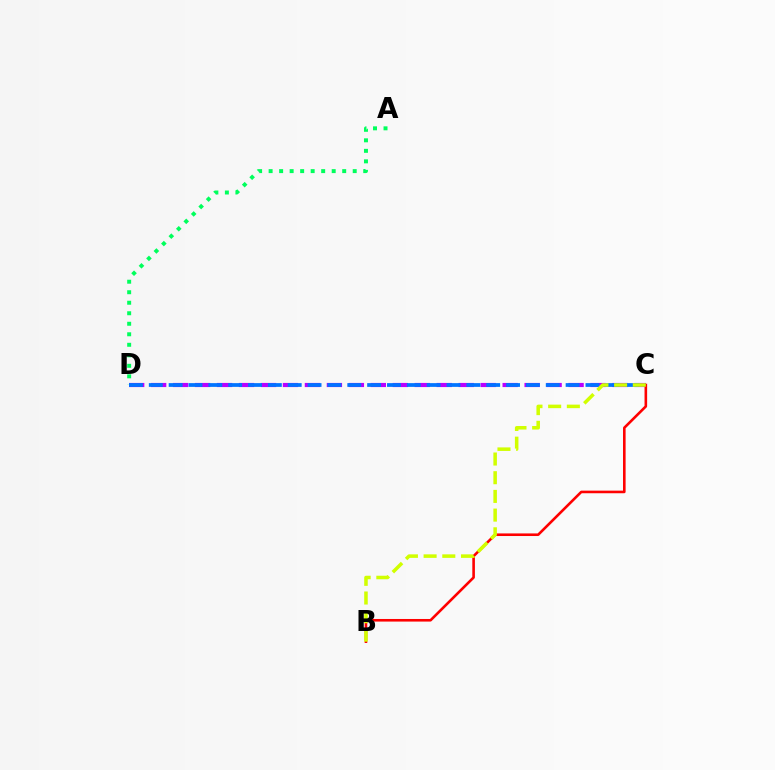{('C', 'D'): [{'color': '#b900ff', 'line_style': 'dashed', 'thickness': 2.98}, {'color': '#0074ff', 'line_style': 'dashed', 'thickness': 2.7}], ('A', 'D'): [{'color': '#00ff5c', 'line_style': 'dotted', 'thickness': 2.86}], ('B', 'C'): [{'color': '#ff0000', 'line_style': 'solid', 'thickness': 1.87}, {'color': '#d1ff00', 'line_style': 'dashed', 'thickness': 2.54}]}